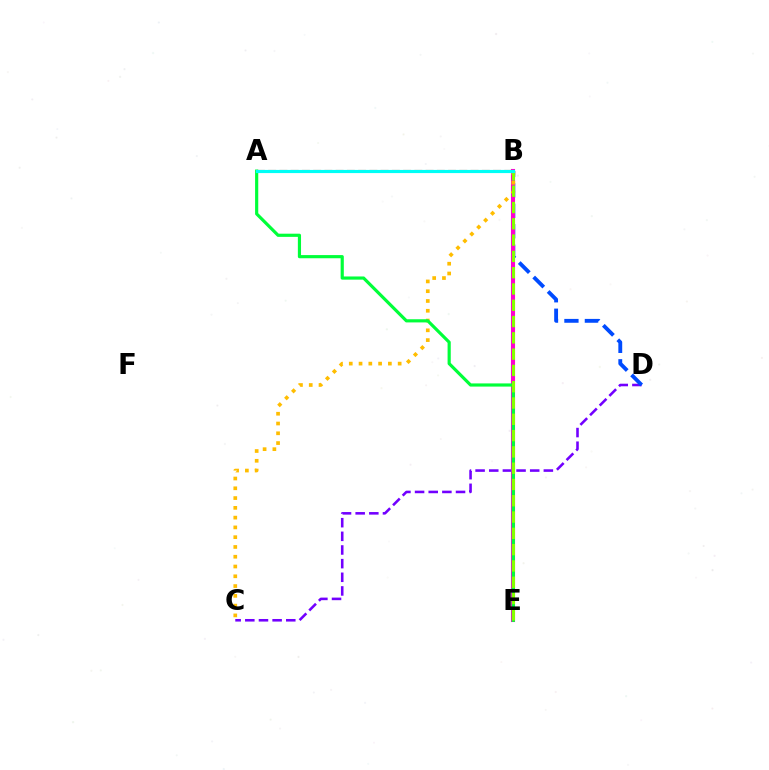{('C', 'D'): [{'color': '#7200ff', 'line_style': 'dashed', 'thickness': 1.85}], ('B', 'D'): [{'color': '#004bff', 'line_style': 'dashed', 'thickness': 2.78}], ('B', 'E'): [{'color': '#ff00cf', 'line_style': 'solid', 'thickness': 2.94}, {'color': '#84ff00', 'line_style': 'dashed', 'thickness': 2.21}], ('B', 'C'): [{'color': '#ffbd00', 'line_style': 'dotted', 'thickness': 2.66}], ('A', 'E'): [{'color': '#00ff39', 'line_style': 'solid', 'thickness': 2.28}], ('A', 'B'): [{'color': '#ff0000', 'line_style': 'dashed', 'thickness': 1.53}, {'color': '#00fff6', 'line_style': 'solid', 'thickness': 2.27}]}